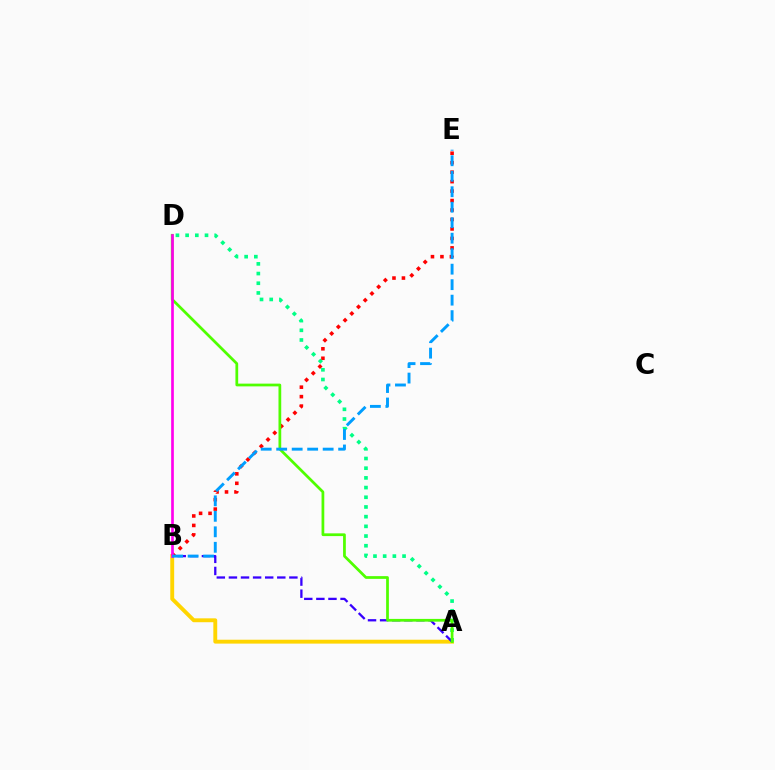{('A', 'B'): [{'color': '#ffd500', 'line_style': 'solid', 'thickness': 2.8}, {'color': '#3700ff', 'line_style': 'dashed', 'thickness': 1.64}], ('B', 'E'): [{'color': '#ff0000', 'line_style': 'dotted', 'thickness': 2.57}, {'color': '#009eff', 'line_style': 'dashed', 'thickness': 2.1}], ('A', 'D'): [{'color': '#00ff86', 'line_style': 'dotted', 'thickness': 2.63}, {'color': '#4fff00', 'line_style': 'solid', 'thickness': 1.98}], ('B', 'D'): [{'color': '#ff00ed', 'line_style': 'solid', 'thickness': 1.93}]}